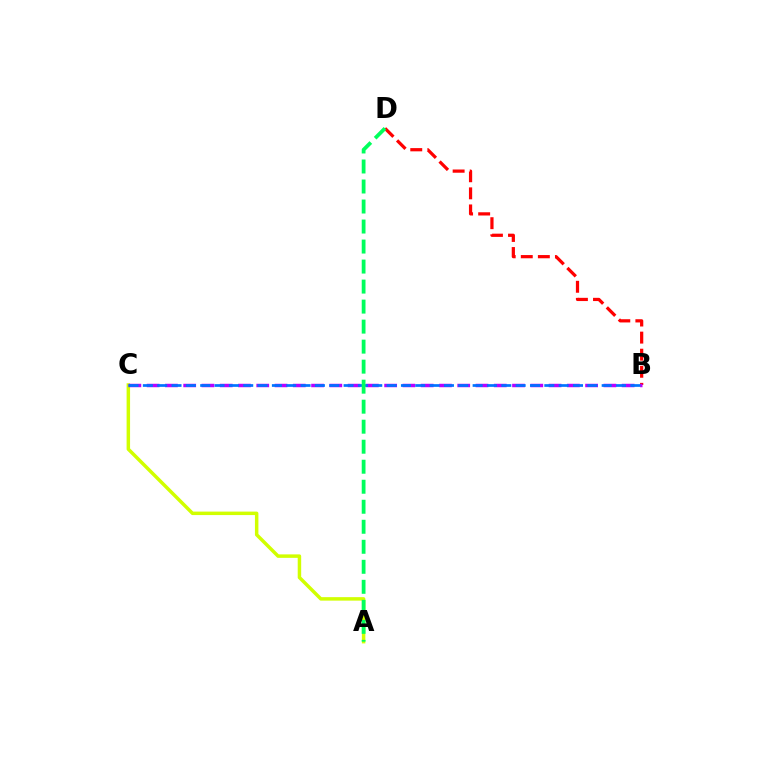{('B', 'D'): [{'color': '#ff0000', 'line_style': 'dashed', 'thickness': 2.32}], ('A', 'C'): [{'color': '#d1ff00', 'line_style': 'solid', 'thickness': 2.5}], ('B', 'C'): [{'color': '#b900ff', 'line_style': 'dashed', 'thickness': 2.48}, {'color': '#0074ff', 'line_style': 'dashed', 'thickness': 1.95}], ('A', 'D'): [{'color': '#00ff5c', 'line_style': 'dashed', 'thickness': 2.72}]}